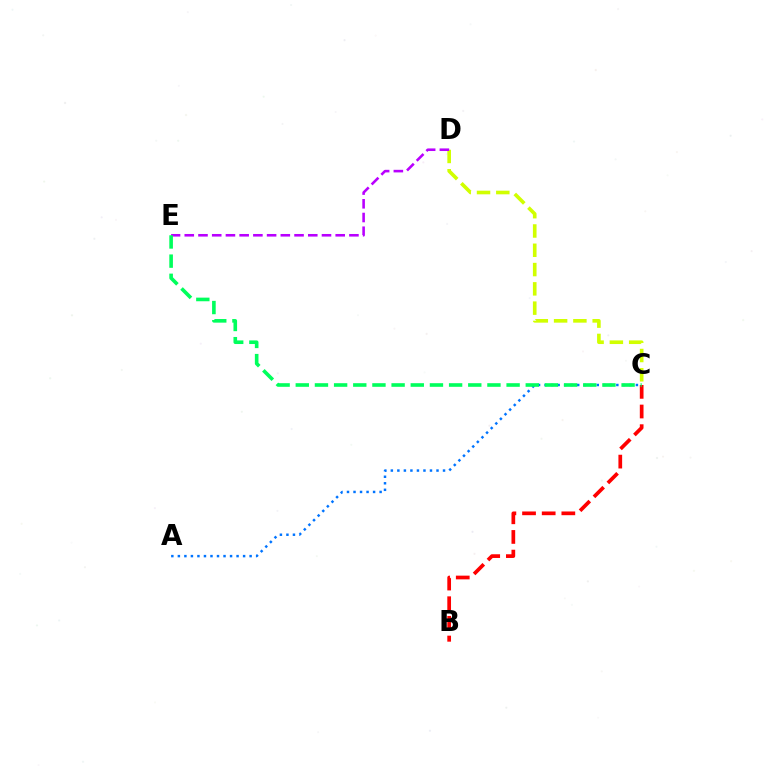{('C', 'D'): [{'color': '#d1ff00', 'line_style': 'dashed', 'thickness': 2.62}], ('D', 'E'): [{'color': '#b900ff', 'line_style': 'dashed', 'thickness': 1.86}], ('A', 'C'): [{'color': '#0074ff', 'line_style': 'dotted', 'thickness': 1.77}], ('B', 'C'): [{'color': '#ff0000', 'line_style': 'dashed', 'thickness': 2.67}], ('C', 'E'): [{'color': '#00ff5c', 'line_style': 'dashed', 'thickness': 2.6}]}